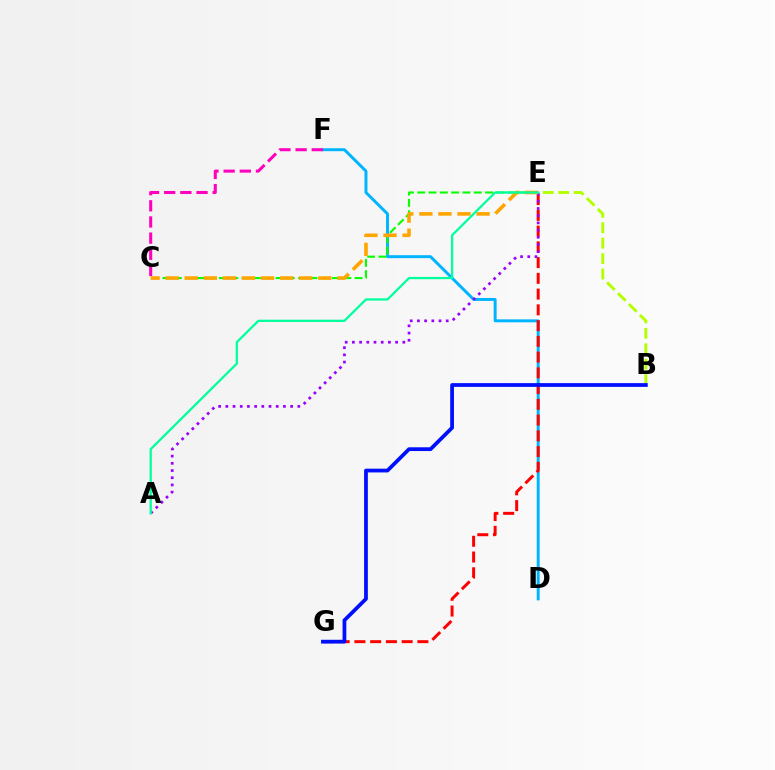{('D', 'F'): [{'color': '#00b5ff', 'line_style': 'solid', 'thickness': 2.13}], ('E', 'G'): [{'color': '#ff0000', 'line_style': 'dashed', 'thickness': 2.14}], ('A', 'E'): [{'color': '#9b00ff', 'line_style': 'dotted', 'thickness': 1.96}, {'color': '#00ff9d', 'line_style': 'solid', 'thickness': 1.62}], ('B', 'E'): [{'color': '#b3ff00', 'line_style': 'dashed', 'thickness': 2.1}], ('C', 'E'): [{'color': '#08ff00', 'line_style': 'dashed', 'thickness': 1.54}, {'color': '#ffa500', 'line_style': 'dashed', 'thickness': 2.59}], ('B', 'G'): [{'color': '#0010ff', 'line_style': 'solid', 'thickness': 2.71}], ('C', 'F'): [{'color': '#ff00bd', 'line_style': 'dashed', 'thickness': 2.2}]}